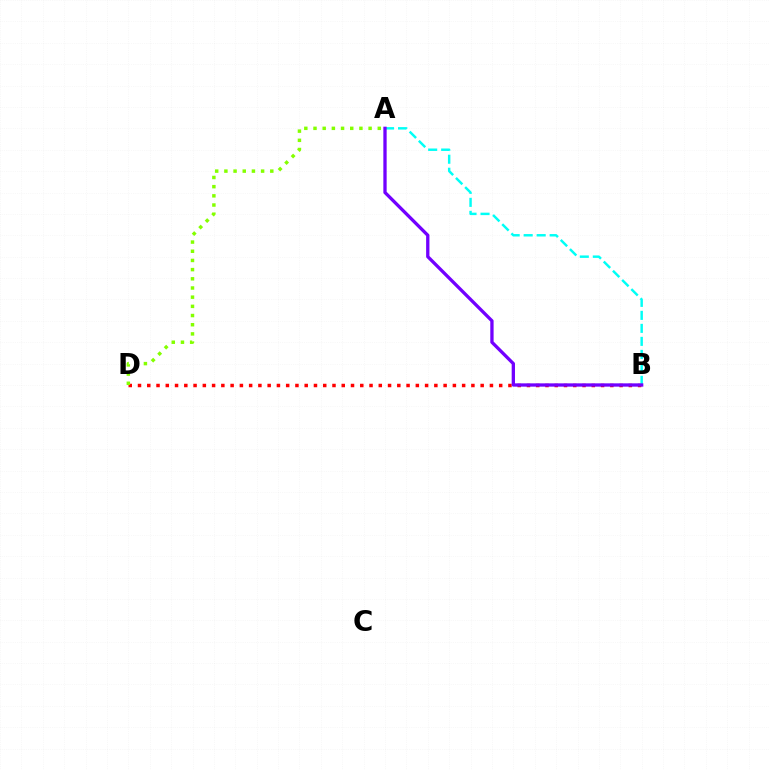{('B', 'D'): [{'color': '#ff0000', 'line_style': 'dotted', 'thickness': 2.52}], ('A', 'B'): [{'color': '#00fff6', 'line_style': 'dashed', 'thickness': 1.77}, {'color': '#7200ff', 'line_style': 'solid', 'thickness': 2.38}], ('A', 'D'): [{'color': '#84ff00', 'line_style': 'dotted', 'thickness': 2.49}]}